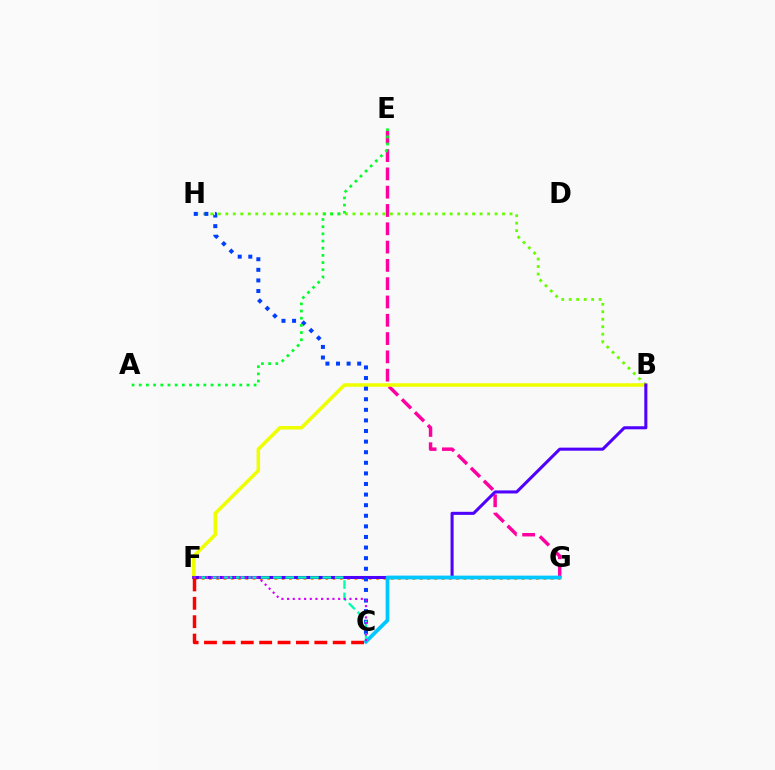{('E', 'G'): [{'color': '#ff00a0', 'line_style': 'dashed', 'thickness': 2.49}], ('F', 'G'): [{'color': '#ff8800', 'line_style': 'dotted', 'thickness': 1.98}], ('B', 'H'): [{'color': '#66ff00', 'line_style': 'dotted', 'thickness': 2.03}], ('B', 'F'): [{'color': '#eeff00', 'line_style': 'solid', 'thickness': 2.53}, {'color': '#4f00ff', 'line_style': 'solid', 'thickness': 2.2}], ('C', 'H'): [{'color': '#003fff', 'line_style': 'dotted', 'thickness': 2.88}], ('C', 'F'): [{'color': '#00ffaf', 'line_style': 'dashed', 'thickness': 1.68}, {'color': '#d600ff', 'line_style': 'dotted', 'thickness': 1.54}, {'color': '#ff0000', 'line_style': 'dashed', 'thickness': 2.5}], ('C', 'G'): [{'color': '#00c7ff', 'line_style': 'solid', 'thickness': 2.69}], ('A', 'E'): [{'color': '#00ff27', 'line_style': 'dotted', 'thickness': 1.95}]}